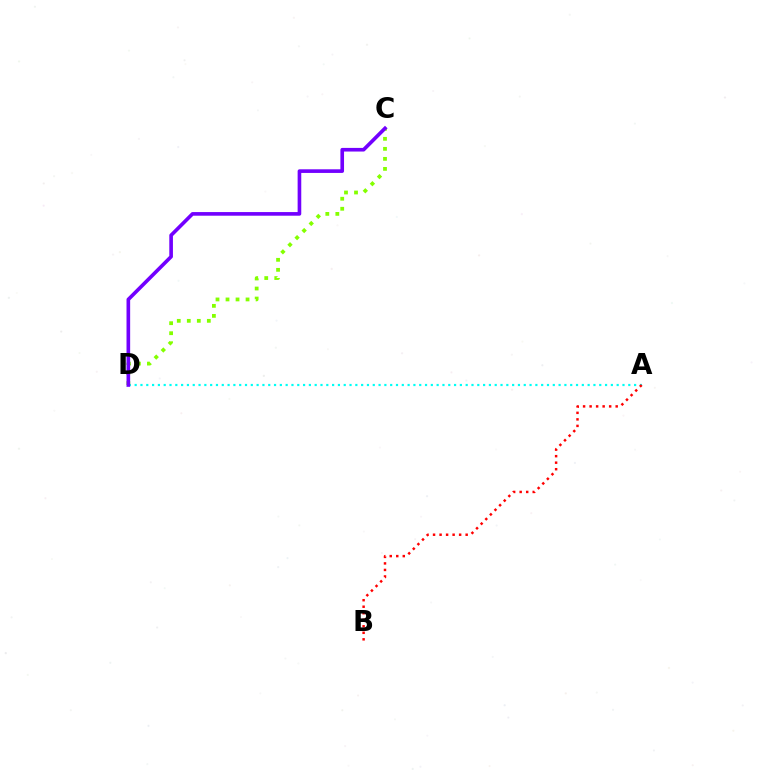{('A', 'D'): [{'color': '#00fff6', 'line_style': 'dotted', 'thickness': 1.58}], ('C', 'D'): [{'color': '#84ff00', 'line_style': 'dotted', 'thickness': 2.72}, {'color': '#7200ff', 'line_style': 'solid', 'thickness': 2.62}], ('A', 'B'): [{'color': '#ff0000', 'line_style': 'dotted', 'thickness': 1.77}]}